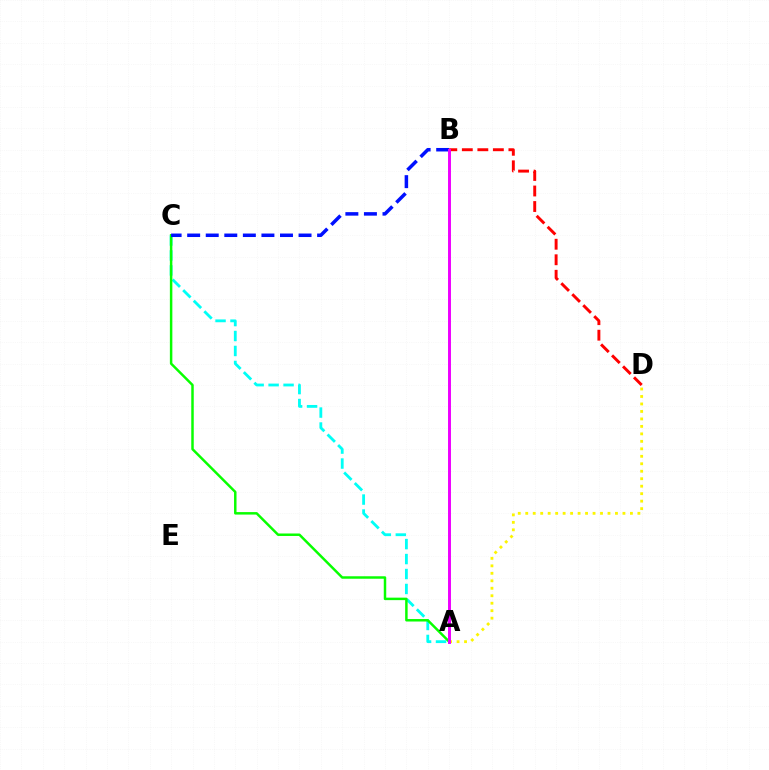{('A', 'C'): [{'color': '#00fff6', 'line_style': 'dashed', 'thickness': 2.03}, {'color': '#08ff00', 'line_style': 'solid', 'thickness': 1.78}], ('A', 'D'): [{'color': '#fcf500', 'line_style': 'dotted', 'thickness': 2.03}], ('B', 'C'): [{'color': '#0010ff', 'line_style': 'dashed', 'thickness': 2.52}], ('B', 'D'): [{'color': '#ff0000', 'line_style': 'dashed', 'thickness': 2.11}], ('A', 'B'): [{'color': '#ee00ff', 'line_style': 'solid', 'thickness': 2.12}]}